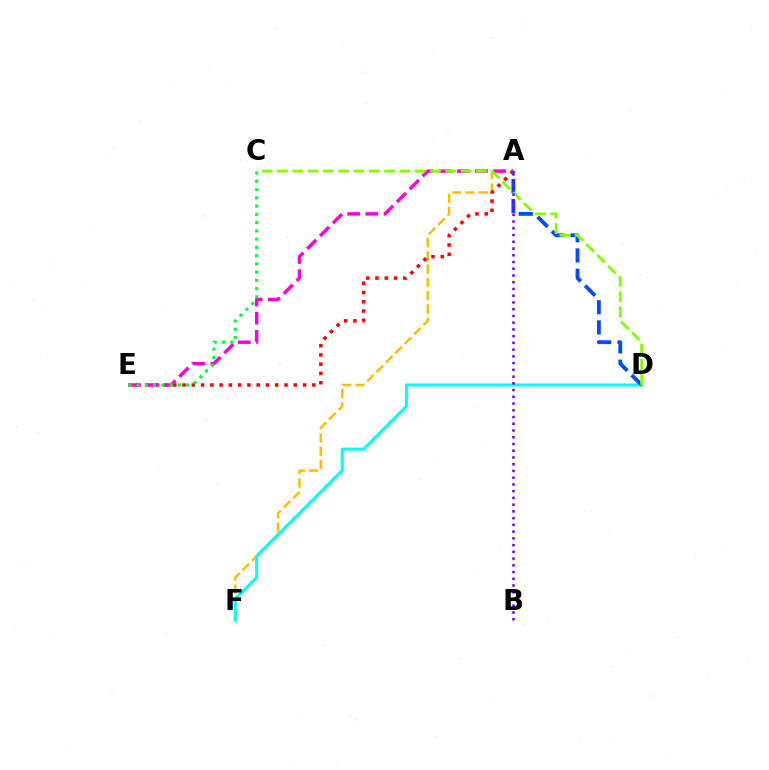{('A', 'F'): [{'color': '#ffbd00', 'line_style': 'dashed', 'thickness': 1.8}], ('A', 'E'): [{'color': '#ff0000', 'line_style': 'dotted', 'thickness': 2.52}, {'color': '#ff00cf', 'line_style': 'dashed', 'thickness': 2.47}], ('D', 'F'): [{'color': '#00fff6', 'line_style': 'solid', 'thickness': 2.17}], ('C', 'E'): [{'color': '#00ff39', 'line_style': 'dotted', 'thickness': 2.24}], ('A', 'D'): [{'color': '#004bff', 'line_style': 'dashed', 'thickness': 2.74}], ('C', 'D'): [{'color': '#84ff00', 'line_style': 'dashed', 'thickness': 2.08}], ('A', 'B'): [{'color': '#7200ff', 'line_style': 'dotted', 'thickness': 1.83}]}